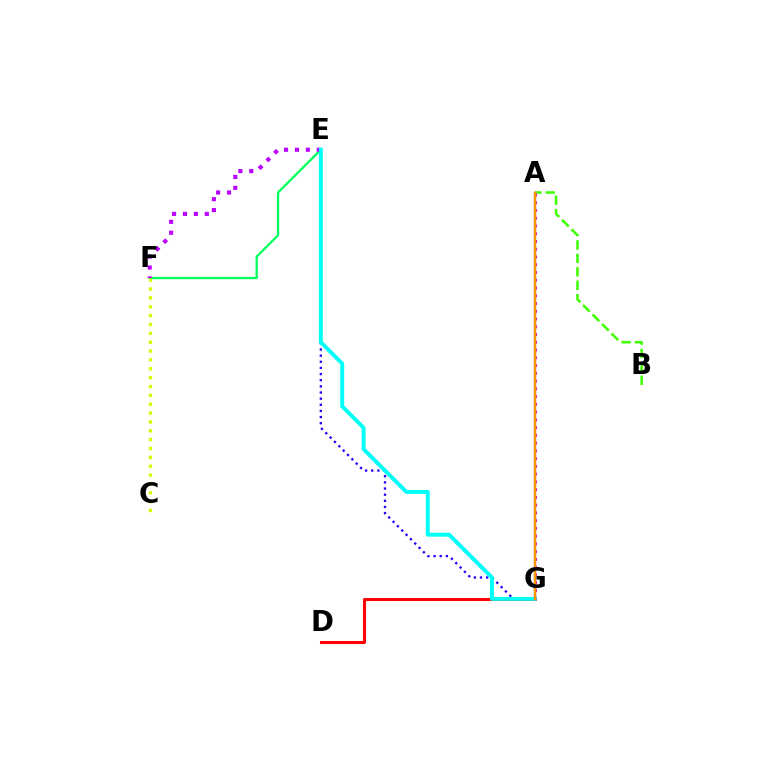{('A', 'B'): [{'color': '#3dff00', 'line_style': 'dashed', 'thickness': 1.82}], ('E', 'F'): [{'color': '#00ff5c', 'line_style': 'solid', 'thickness': 1.64}, {'color': '#b900ff', 'line_style': 'dotted', 'thickness': 2.96}], ('C', 'F'): [{'color': '#d1ff00', 'line_style': 'dotted', 'thickness': 2.41}], ('D', 'G'): [{'color': '#ff0000', 'line_style': 'solid', 'thickness': 2.17}], ('A', 'G'): [{'color': '#ff00ac', 'line_style': 'dotted', 'thickness': 2.11}, {'color': '#0074ff', 'line_style': 'solid', 'thickness': 1.58}, {'color': '#ff9400', 'line_style': 'solid', 'thickness': 1.72}], ('E', 'G'): [{'color': '#2500ff', 'line_style': 'dotted', 'thickness': 1.67}, {'color': '#00fff6', 'line_style': 'solid', 'thickness': 2.83}]}